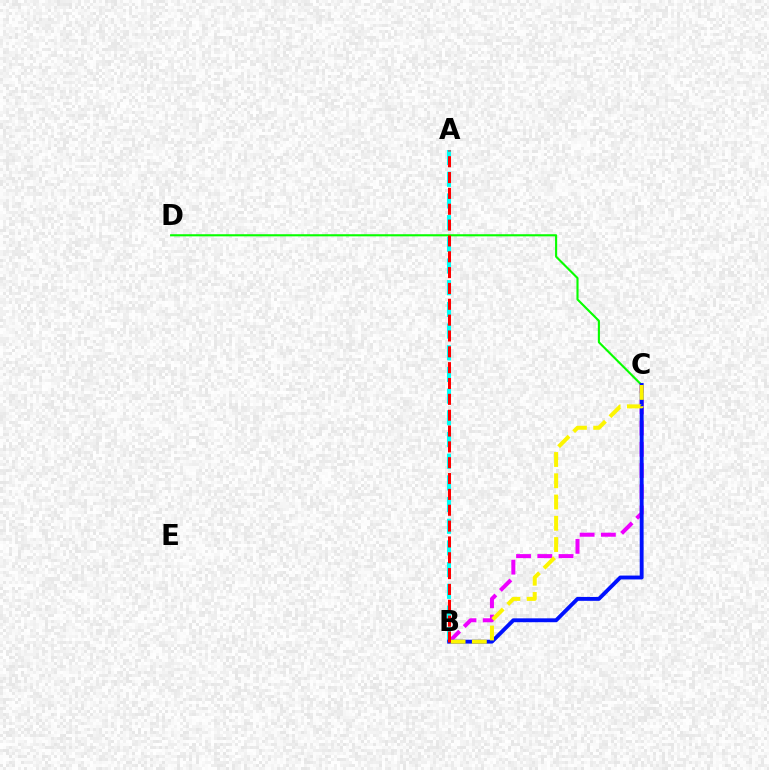{('A', 'B'): [{'color': '#00fff6', 'line_style': 'dashed', 'thickness': 2.95}, {'color': '#ff0000', 'line_style': 'dashed', 'thickness': 2.15}], ('C', 'D'): [{'color': '#08ff00', 'line_style': 'solid', 'thickness': 1.52}], ('B', 'C'): [{'color': '#ee00ff', 'line_style': 'dashed', 'thickness': 2.89}, {'color': '#0010ff', 'line_style': 'solid', 'thickness': 2.8}, {'color': '#fcf500', 'line_style': 'dashed', 'thickness': 2.89}]}